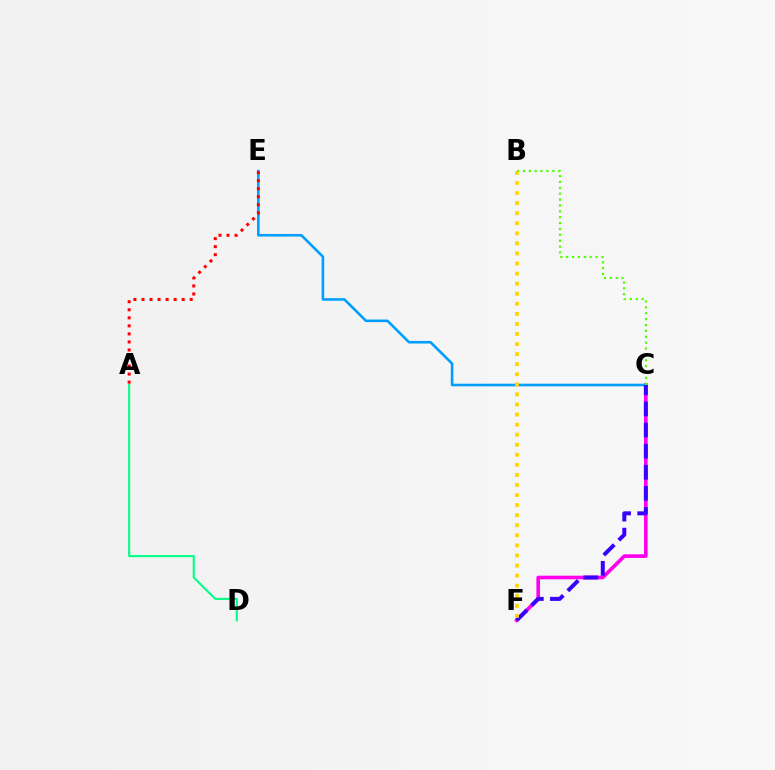{('C', 'F'): [{'color': '#ff00ed', 'line_style': 'solid', 'thickness': 2.61}, {'color': '#3700ff', 'line_style': 'dashed', 'thickness': 2.87}], ('C', 'E'): [{'color': '#009eff', 'line_style': 'solid', 'thickness': 1.87}], ('A', 'D'): [{'color': '#00ff86', 'line_style': 'solid', 'thickness': 1.5}], ('A', 'E'): [{'color': '#ff0000', 'line_style': 'dotted', 'thickness': 2.18}], ('B', 'F'): [{'color': '#ffd500', 'line_style': 'dotted', 'thickness': 2.74}], ('B', 'C'): [{'color': '#4fff00', 'line_style': 'dotted', 'thickness': 1.6}]}